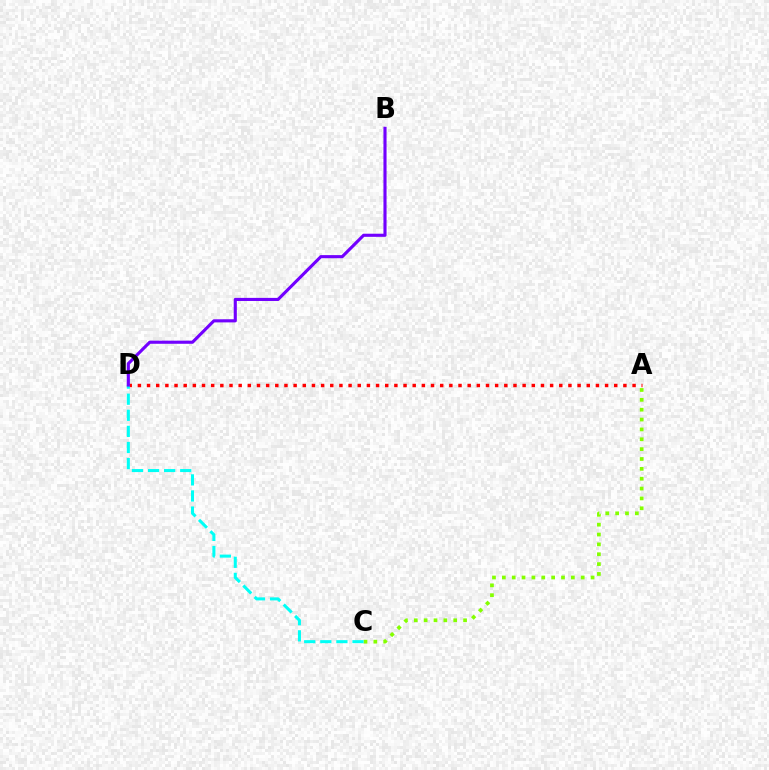{('A', 'D'): [{'color': '#ff0000', 'line_style': 'dotted', 'thickness': 2.49}], ('A', 'C'): [{'color': '#84ff00', 'line_style': 'dotted', 'thickness': 2.68}], ('C', 'D'): [{'color': '#00fff6', 'line_style': 'dashed', 'thickness': 2.19}], ('B', 'D'): [{'color': '#7200ff', 'line_style': 'solid', 'thickness': 2.24}]}